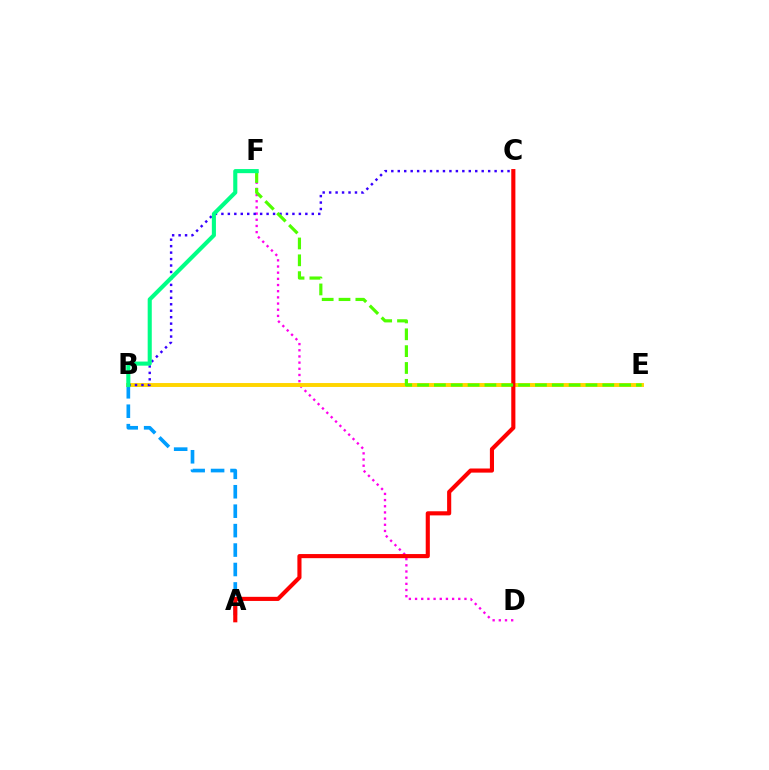{('D', 'F'): [{'color': '#ff00ed', 'line_style': 'dotted', 'thickness': 1.68}], ('A', 'B'): [{'color': '#009eff', 'line_style': 'dashed', 'thickness': 2.64}], ('B', 'E'): [{'color': '#ffd500', 'line_style': 'solid', 'thickness': 2.82}], ('A', 'C'): [{'color': '#ff0000', 'line_style': 'solid', 'thickness': 2.96}], ('B', 'C'): [{'color': '#3700ff', 'line_style': 'dotted', 'thickness': 1.75}], ('E', 'F'): [{'color': '#4fff00', 'line_style': 'dashed', 'thickness': 2.29}], ('B', 'F'): [{'color': '#00ff86', 'line_style': 'solid', 'thickness': 2.95}]}